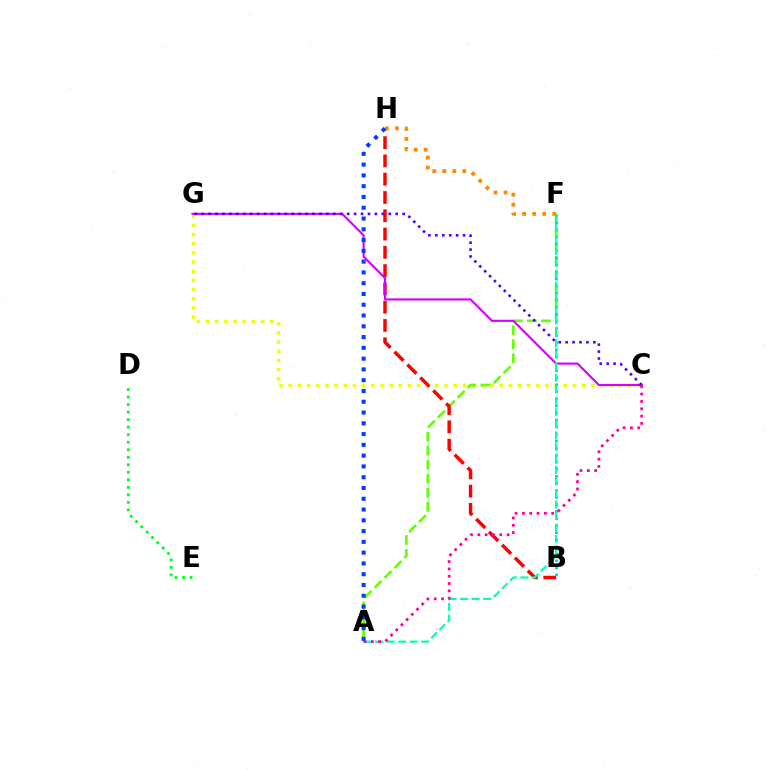{('C', 'G'): [{'color': '#eeff00', 'line_style': 'dotted', 'thickness': 2.49}, {'color': '#d600ff', 'line_style': 'solid', 'thickness': 1.54}, {'color': '#4f00ff', 'line_style': 'dotted', 'thickness': 1.88}], ('A', 'F'): [{'color': '#66ff00', 'line_style': 'dashed', 'thickness': 1.91}, {'color': '#00ffaf', 'line_style': 'dashed', 'thickness': 1.57}], ('B', 'H'): [{'color': '#ff0000', 'line_style': 'dashed', 'thickness': 2.48}], ('B', 'F'): [{'color': '#00c7ff', 'line_style': 'dotted', 'thickness': 1.91}], ('A', 'C'): [{'color': '#ff00a0', 'line_style': 'dotted', 'thickness': 1.99}], ('F', 'H'): [{'color': '#ff8800', 'line_style': 'dotted', 'thickness': 2.72}], ('A', 'H'): [{'color': '#003fff', 'line_style': 'dotted', 'thickness': 2.93}], ('D', 'E'): [{'color': '#00ff27', 'line_style': 'dotted', 'thickness': 2.04}]}